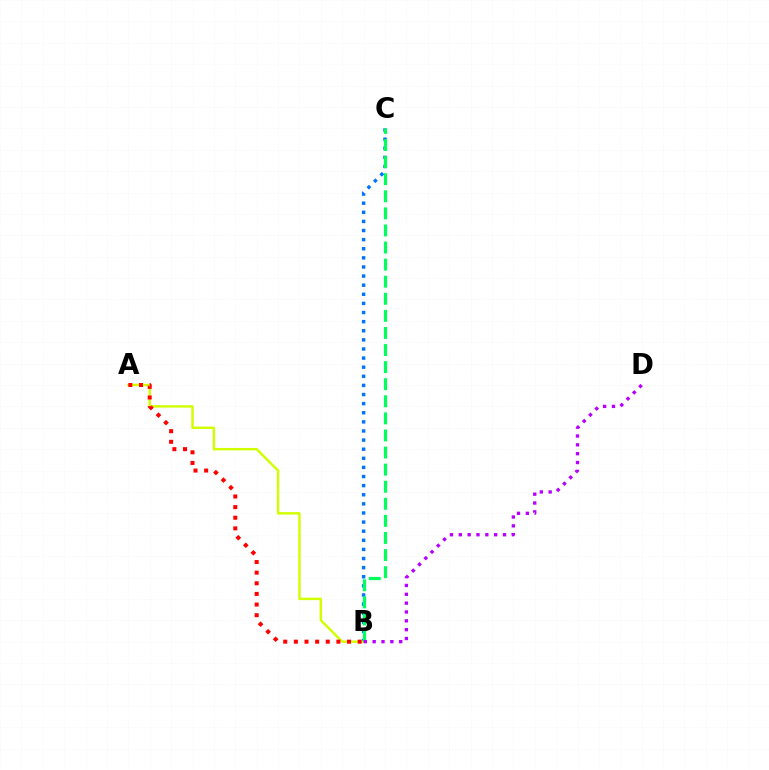{('B', 'C'): [{'color': '#0074ff', 'line_style': 'dotted', 'thickness': 2.48}, {'color': '#00ff5c', 'line_style': 'dashed', 'thickness': 2.32}], ('A', 'B'): [{'color': '#d1ff00', 'line_style': 'solid', 'thickness': 1.75}, {'color': '#ff0000', 'line_style': 'dotted', 'thickness': 2.89}], ('B', 'D'): [{'color': '#b900ff', 'line_style': 'dotted', 'thickness': 2.4}]}